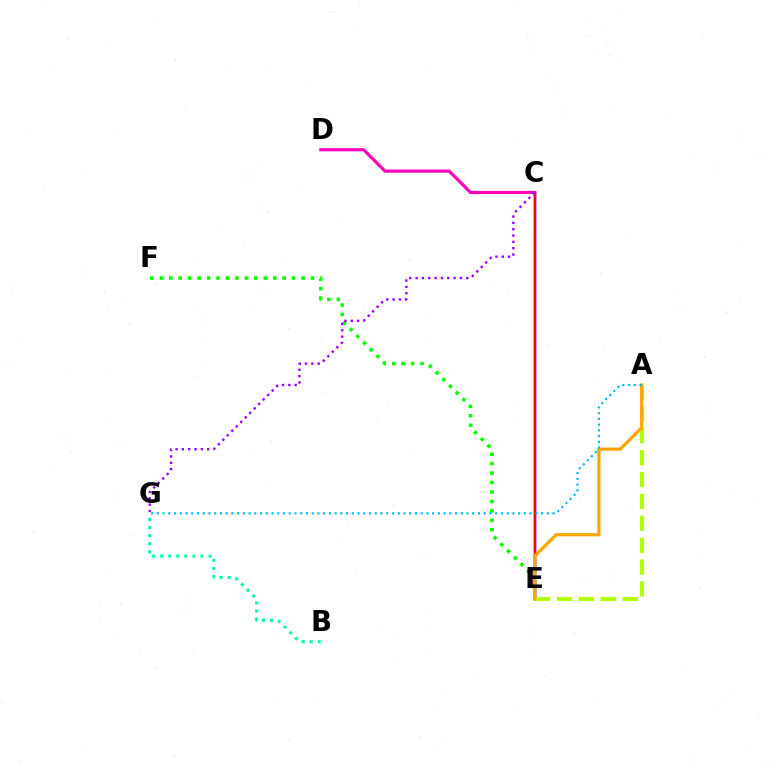{('C', 'E'): [{'color': '#0010ff', 'line_style': 'solid', 'thickness': 1.77}, {'color': '#ff0000', 'line_style': 'solid', 'thickness': 1.66}], ('C', 'D'): [{'color': '#ff00bd', 'line_style': 'solid', 'thickness': 2.27}], ('B', 'G'): [{'color': '#00ff9d', 'line_style': 'dotted', 'thickness': 2.2}], ('E', 'F'): [{'color': '#08ff00', 'line_style': 'dotted', 'thickness': 2.57}], ('A', 'E'): [{'color': '#b3ff00', 'line_style': 'dashed', 'thickness': 2.97}, {'color': '#ffa500', 'line_style': 'solid', 'thickness': 2.31}], ('C', 'G'): [{'color': '#9b00ff', 'line_style': 'dotted', 'thickness': 1.72}], ('A', 'G'): [{'color': '#00b5ff', 'line_style': 'dotted', 'thickness': 1.56}]}